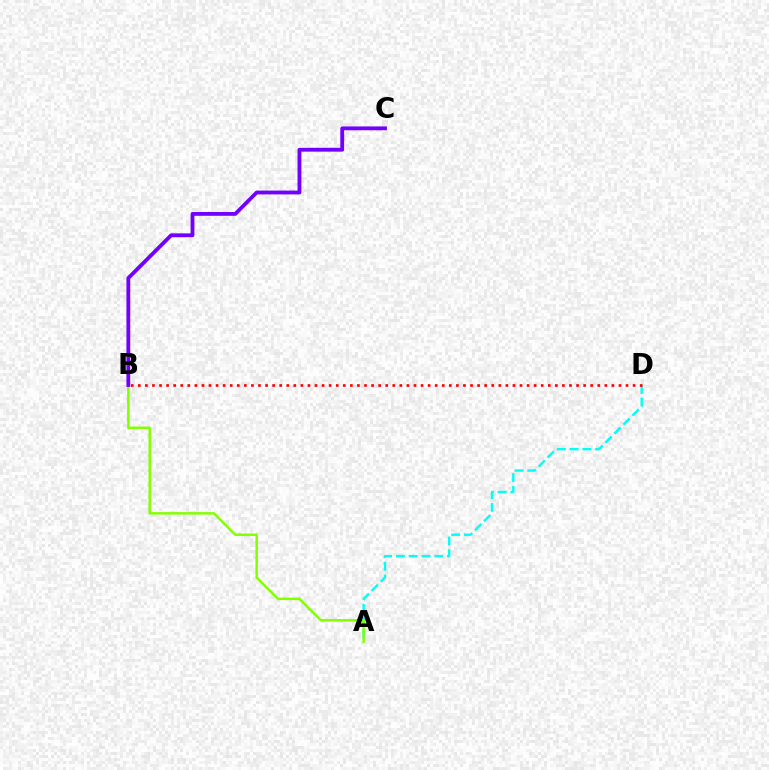{('A', 'D'): [{'color': '#00fff6', 'line_style': 'dashed', 'thickness': 1.74}], ('A', 'B'): [{'color': '#84ff00', 'line_style': 'solid', 'thickness': 1.78}], ('B', 'D'): [{'color': '#ff0000', 'line_style': 'dotted', 'thickness': 1.92}], ('B', 'C'): [{'color': '#7200ff', 'line_style': 'solid', 'thickness': 2.76}]}